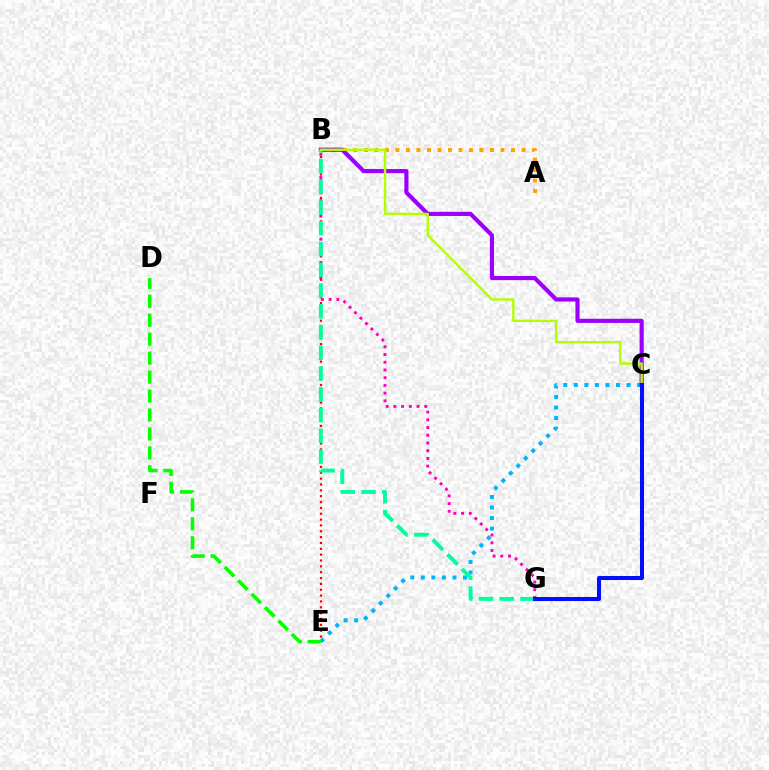{('C', 'E'): [{'color': '#00b5ff', 'line_style': 'dotted', 'thickness': 2.87}], ('A', 'B'): [{'color': '#ffa500', 'line_style': 'dotted', 'thickness': 2.85}], ('B', 'C'): [{'color': '#9b00ff', 'line_style': 'solid', 'thickness': 2.99}, {'color': '#b3ff00', 'line_style': 'solid', 'thickness': 1.73}], ('B', 'E'): [{'color': '#ff0000', 'line_style': 'dotted', 'thickness': 1.59}], ('B', 'G'): [{'color': '#ff00bd', 'line_style': 'dotted', 'thickness': 2.1}, {'color': '#00ff9d', 'line_style': 'dashed', 'thickness': 2.82}], ('D', 'E'): [{'color': '#08ff00', 'line_style': 'dashed', 'thickness': 2.57}], ('C', 'G'): [{'color': '#0010ff', 'line_style': 'solid', 'thickness': 2.91}]}